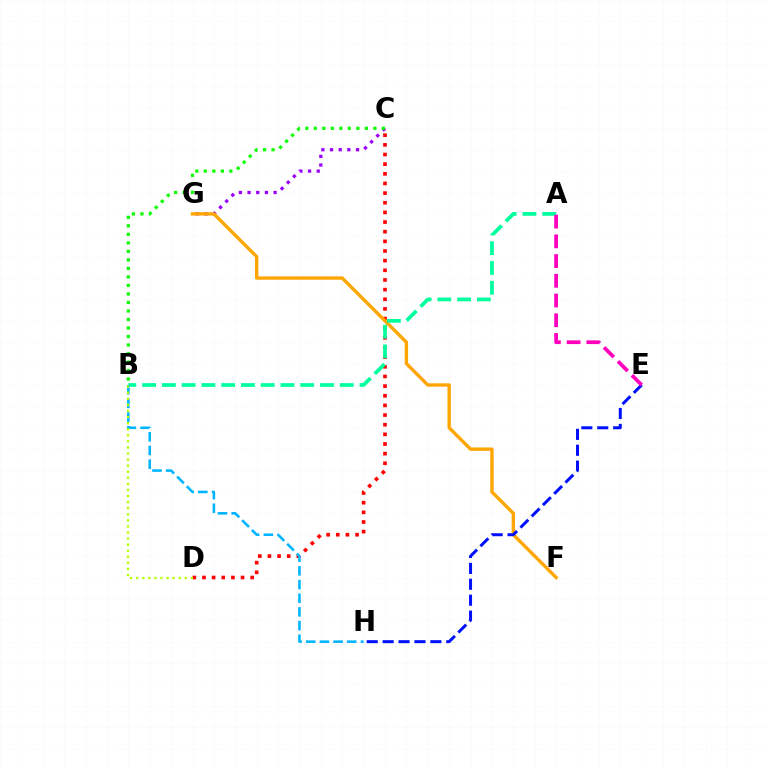{('C', 'G'): [{'color': '#9b00ff', 'line_style': 'dotted', 'thickness': 2.36}], ('C', 'D'): [{'color': '#ff0000', 'line_style': 'dotted', 'thickness': 2.62}], ('F', 'G'): [{'color': '#ffa500', 'line_style': 'solid', 'thickness': 2.42}], ('E', 'H'): [{'color': '#0010ff', 'line_style': 'dashed', 'thickness': 2.16}], ('A', 'B'): [{'color': '#00ff9d', 'line_style': 'dashed', 'thickness': 2.68}], ('A', 'E'): [{'color': '#ff00bd', 'line_style': 'dashed', 'thickness': 2.68}], ('B', 'H'): [{'color': '#00b5ff', 'line_style': 'dashed', 'thickness': 1.86}], ('B', 'D'): [{'color': '#b3ff00', 'line_style': 'dotted', 'thickness': 1.65}], ('B', 'C'): [{'color': '#08ff00', 'line_style': 'dotted', 'thickness': 2.31}]}